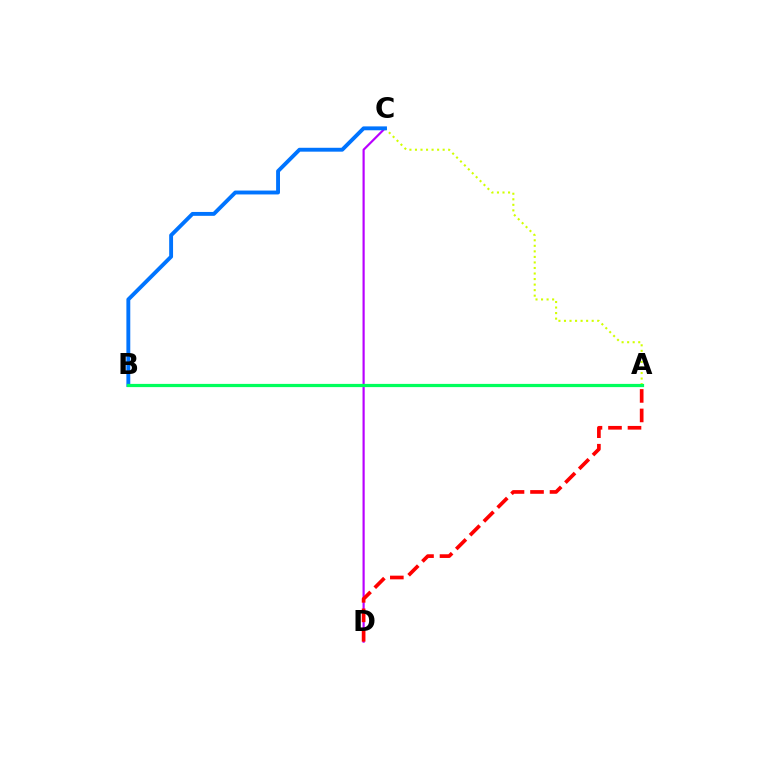{('A', 'C'): [{'color': '#d1ff00', 'line_style': 'dotted', 'thickness': 1.51}], ('C', 'D'): [{'color': '#b900ff', 'line_style': 'solid', 'thickness': 1.57}], ('A', 'D'): [{'color': '#ff0000', 'line_style': 'dashed', 'thickness': 2.65}], ('B', 'C'): [{'color': '#0074ff', 'line_style': 'solid', 'thickness': 2.8}], ('A', 'B'): [{'color': '#00ff5c', 'line_style': 'solid', 'thickness': 2.32}]}